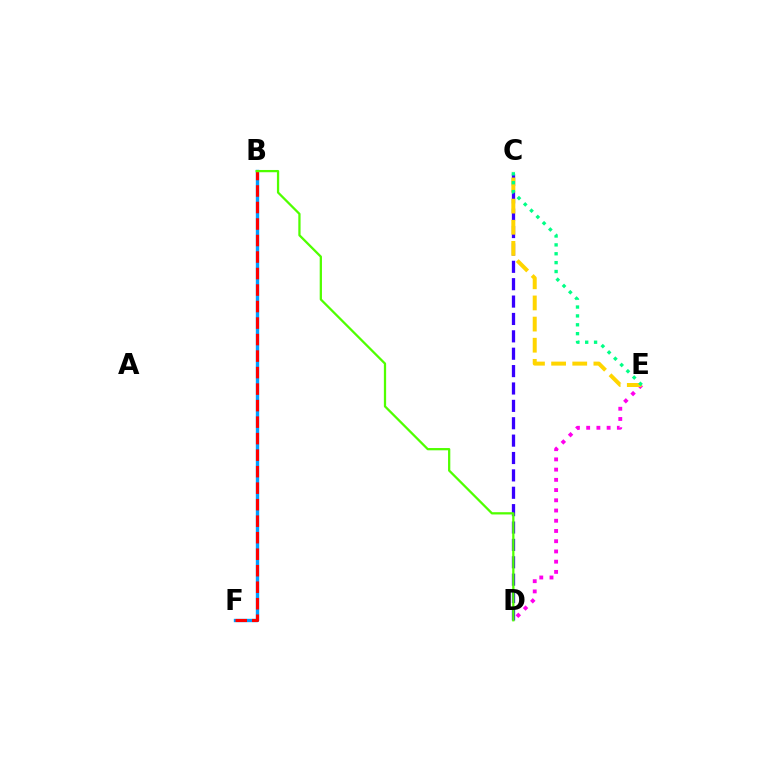{('C', 'D'): [{'color': '#3700ff', 'line_style': 'dashed', 'thickness': 2.36}], ('B', 'F'): [{'color': '#009eff', 'line_style': 'solid', 'thickness': 2.42}, {'color': '#ff0000', 'line_style': 'dashed', 'thickness': 2.24}], ('D', 'E'): [{'color': '#ff00ed', 'line_style': 'dotted', 'thickness': 2.78}], ('C', 'E'): [{'color': '#ffd500', 'line_style': 'dashed', 'thickness': 2.87}, {'color': '#00ff86', 'line_style': 'dotted', 'thickness': 2.41}], ('B', 'D'): [{'color': '#4fff00', 'line_style': 'solid', 'thickness': 1.63}]}